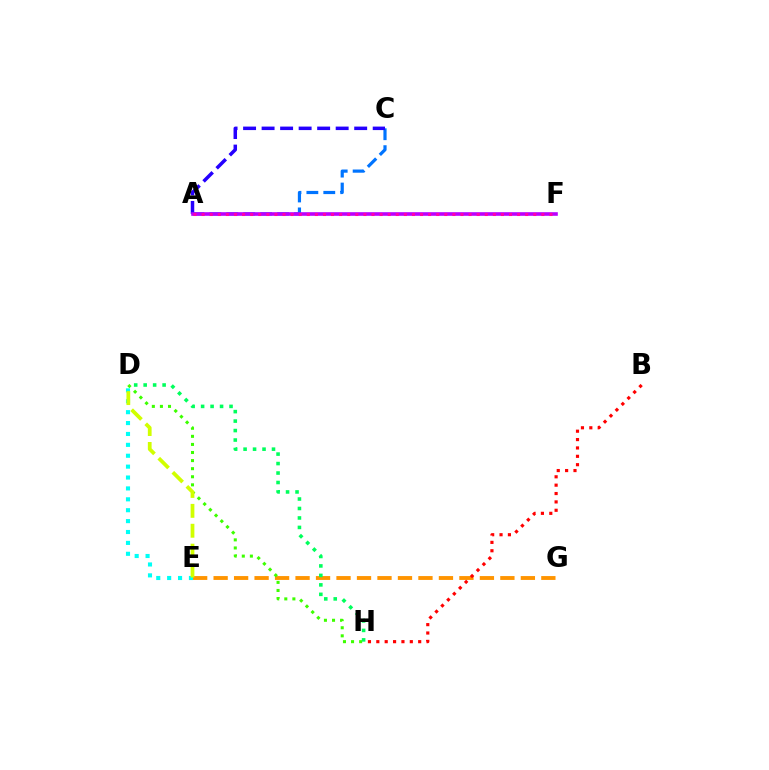{('E', 'G'): [{'color': '#ff9400', 'line_style': 'dashed', 'thickness': 2.78}], ('D', 'H'): [{'color': '#3dff00', 'line_style': 'dotted', 'thickness': 2.2}, {'color': '#00ff5c', 'line_style': 'dotted', 'thickness': 2.57}], ('B', 'H'): [{'color': '#ff0000', 'line_style': 'dotted', 'thickness': 2.27}], ('A', 'C'): [{'color': '#0074ff', 'line_style': 'dashed', 'thickness': 2.3}, {'color': '#2500ff', 'line_style': 'dashed', 'thickness': 2.52}], ('A', 'F'): [{'color': '#b900ff', 'line_style': 'solid', 'thickness': 2.6}, {'color': '#ff00ac', 'line_style': 'dotted', 'thickness': 2.2}], ('D', 'E'): [{'color': '#00fff6', 'line_style': 'dotted', 'thickness': 2.96}, {'color': '#d1ff00', 'line_style': 'dashed', 'thickness': 2.7}]}